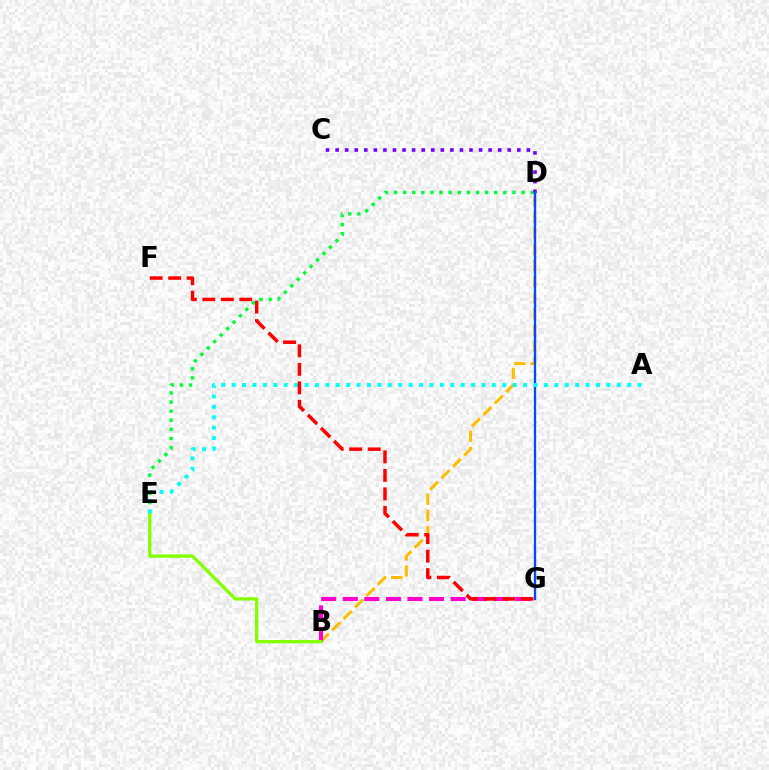{('B', 'D'): [{'color': '#ffbd00', 'line_style': 'dashed', 'thickness': 2.19}], ('D', 'E'): [{'color': '#00ff39', 'line_style': 'dotted', 'thickness': 2.48}], ('B', 'G'): [{'color': '#ff00cf', 'line_style': 'dashed', 'thickness': 2.93}], ('C', 'D'): [{'color': '#7200ff', 'line_style': 'dotted', 'thickness': 2.6}], ('B', 'E'): [{'color': '#84ff00', 'line_style': 'solid', 'thickness': 2.38}], ('D', 'G'): [{'color': '#004bff', 'line_style': 'solid', 'thickness': 1.66}], ('A', 'E'): [{'color': '#00fff6', 'line_style': 'dotted', 'thickness': 2.83}], ('F', 'G'): [{'color': '#ff0000', 'line_style': 'dashed', 'thickness': 2.51}]}